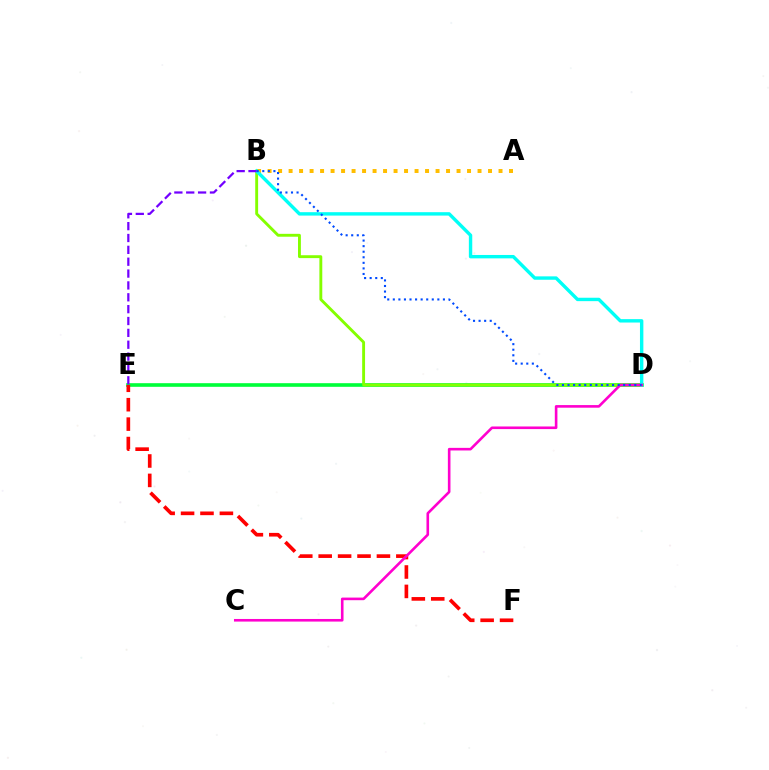{('A', 'B'): [{'color': '#ffbd00', 'line_style': 'dotted', 'thickness': 2.85}], ('D', 'E'): [{'color': '#00ff39', 'line_style': 'solid', 'thickness': 2.61}], ('B', 'D'): [{'color': '#84ff00', 'line_style': 'solid', 'thickness': 2.08}, {'color': '#00fff6', 'line_style': 'solid', 'thickness': 2.45}, {'color': '#004bff', 'line_style': 'dotted', 'thickness': 1.51}], ('B', 'E'): [{'color': '#7200ff', 'line_style': 'dashed', 'thickness': 1.61}], ('E', 'F'): [{'color': '#ff0000', 'line_style': 'dashed', 'thickness': 2.64}], ('C', 'D'): [{'color': '#ff00cf', 'line_style': 'solid', 'thickness': 1.88}]}